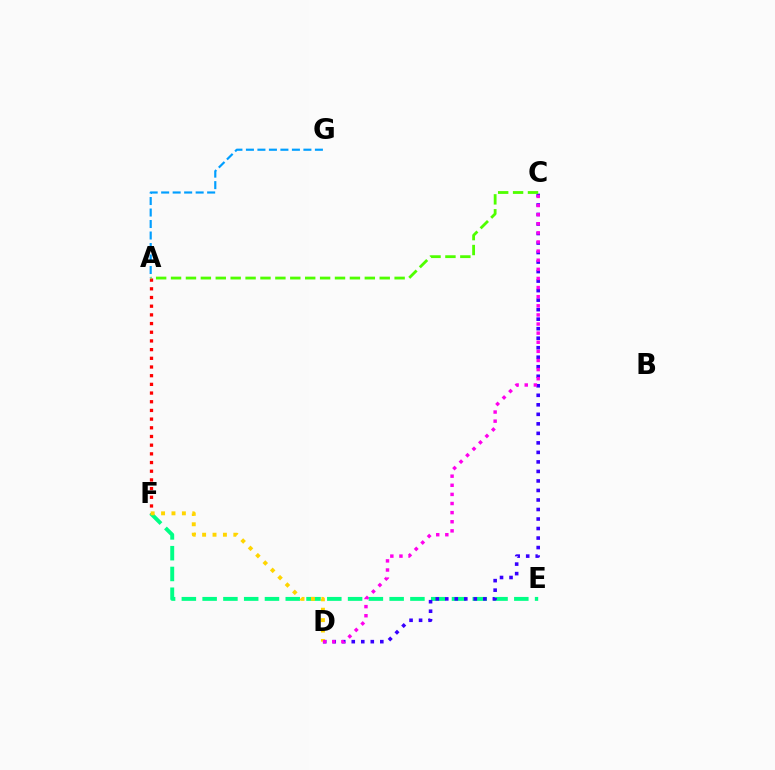{('A', 'F'): [{'color': '#ff0000', 'line_style': 'dotted', 'thickness': 2.36}], ('E', 'F'): [{'color': '#00ff86', 'line_style': 'dashed', 'thickness': 2.82}], ('C', 'D'): [{'color': '#3700ff', 'line_style': 'dotted', 'thickness': 2.59}, {'color': '#ff00ed', 'line_style': 'dotted', 'thickness': 2.48}], ('A', 'G'): [{'color': '#009eff', 'line_style': 'dashed', 'thickness': 1.56}], ('D', 'F'): [{'color': '#ffd500', 'line_style': 'dotted', 'thickness': 2.83}], ('A', 'C'): [{'color': '#4fff00', 'line_style': 'dashed', 'thickness': 2.02}]}